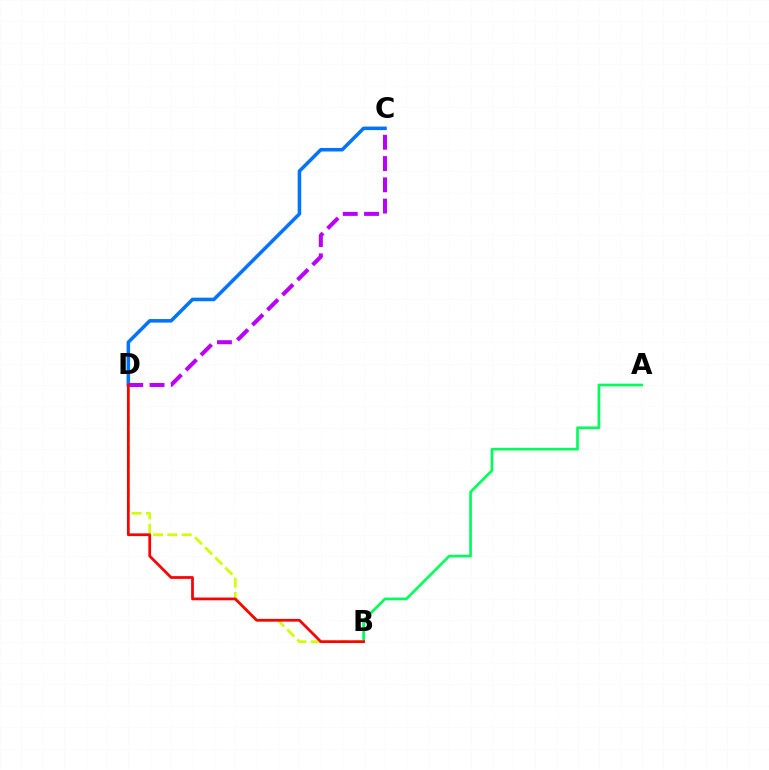{('C', 'D'): [{'color': '#0074ff', 'line_style': 'solid', 'thickness': 2.55}, {'color': '#b900ff', 'line_style': 'dashed', 'thickness': 2.89}], ('A', 'B'): [{'color': '#00ff5c', 'line_style': 'solid', 'thickness': 1.94}], ('B', 'D'): [{'color': '#d1ff00', 'line_style': 'dashed', 'thickness': 1.94}, {'color': '#ff0000', 'line_style': 'solid', 'thickness': 1.97}]}